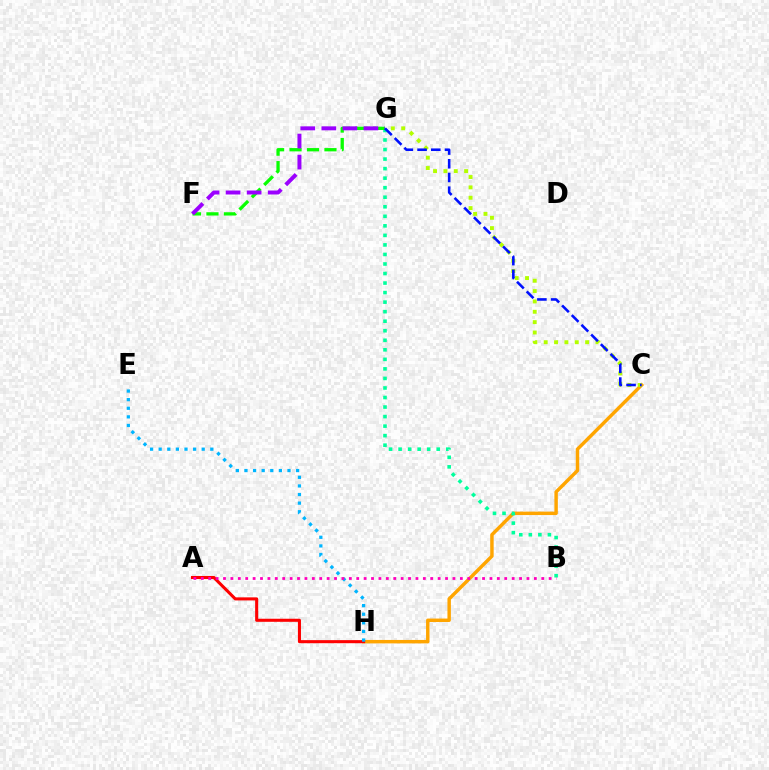{('C', 'H'): [{'color': '#ffa500', 'line_style': 'solid', 'thickness': 2.48}], ('B', 'G'): [{'color': '#00ff9d', 'line_style': 'dotted', 'thickness': 2.59}], ('A', 'H'): [{'color': '#ff0000', 'line_style': 'solid', 'thickness': 2.21}], ('E', 'H'): [{'color': '#00b5ff', 'line_style': 'dotted', 'thickness': 2.34}], ('C', 'G'): [{'color': '#b3ff00', 'line_style': 'dotted', 'thickness': 2.81}, {'color': '#0010ff', 'line_style': 'dashed', 'thickness': 1.86}], ('F', 'G'): [{'color': '#08ff00', 'line_style': 'dashed', 'thickness': 2.37}, {'color': '#9b00ff', 'line_style': 'dashed', 'thickness': 2.86}], ('A', 'B'): [{'color': '#ff00bd', 'line_style': 'dotted', 'thickness': 2.01}]}